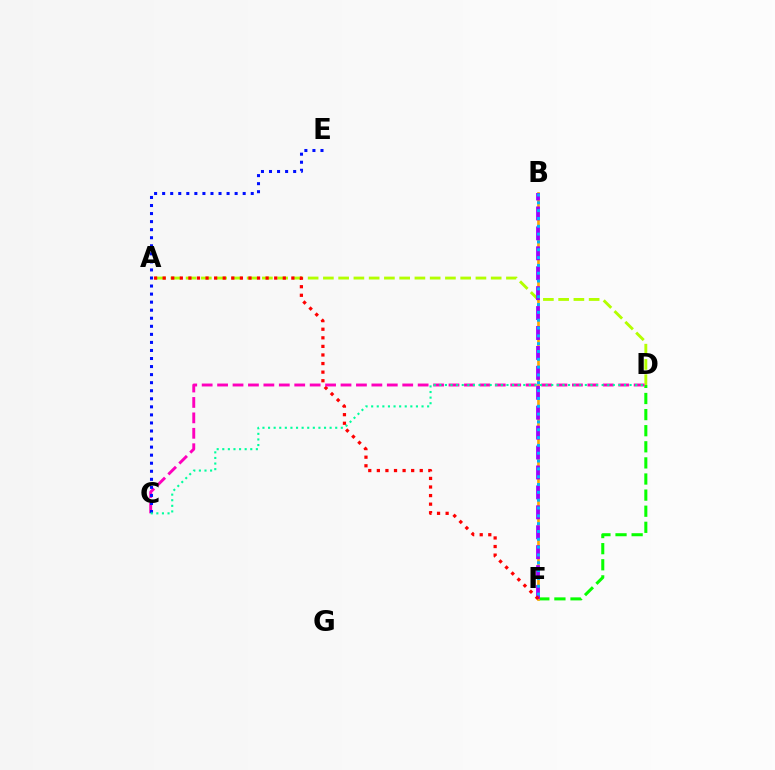{('A', 'D'): [{'color': '#b3ff00', 'line_style': 'dashed', 'thickness': 2.07}], ('D', 'F'): [{'color': '#08ff00', 'line_style': 'dashed', 'thickness': 2.19}], ('B', 'F'): [{'color': '#ffa500', 'line_style': 'solid', 'thickness': 1.92}, {'color': '#9b00ff', 'line_style': 'dashed', 'thickness': 2.71}, {'color': '#00b5ff', 'line_style': 'dotted', 'thickness': 2.13}], ('A', 'F'): [{'color': '#ff0000', 'line_style': 'dotted', 'thickness': 2.33}], ('C', 'D'): [{'color': '#ff00bd', 'line_style': 'dashed', 'thickness': 2.1}, {'color': '#00ff9d', 'line_style': 'dotted', 'thickness': 1.52}], ('C', 'E'): [{'color': '#0010ff', 'line_style': 'dotted', 'thickness': 2.19}]}